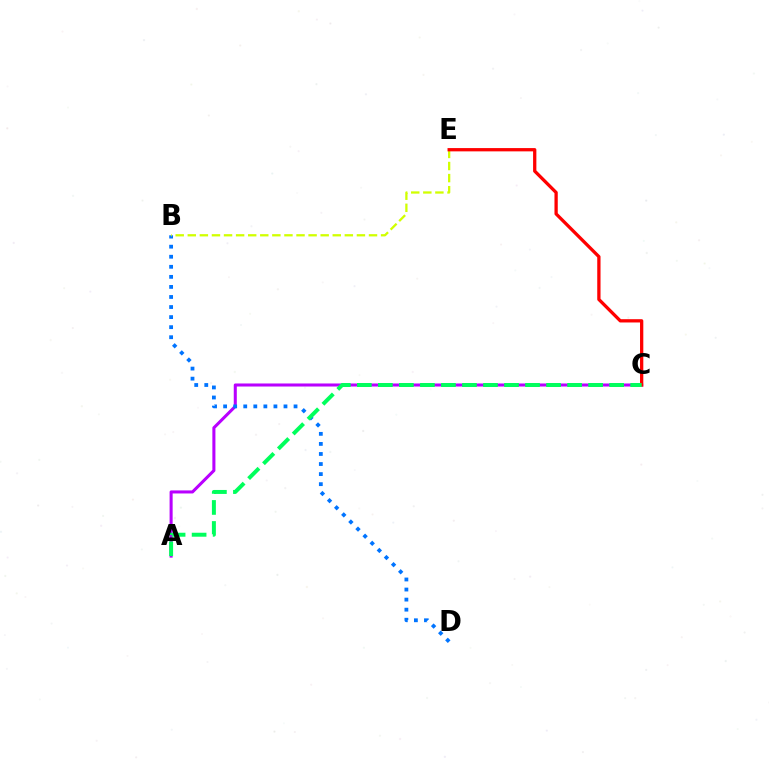{('A', 'C'): [{'color': '#b900ff', 'line_style': 'solid', 'thickness': 2.2}, {'color': '#00ff5c', 'line_style': 'dashed', 'thickness': 2.86}], ('B', 'D'): [{'color': '#0074ff', 'line_style': 'dotted', 'thickness': 2.73}], ('B', 'E'): [{'color': '#d1ff00', 'line_style': 'dashed', 'thickness': 1.64}], ('C', 'E'): [{'color': '#ff0000', 'line_style': 'solid', 'thickness': 2.36}]}